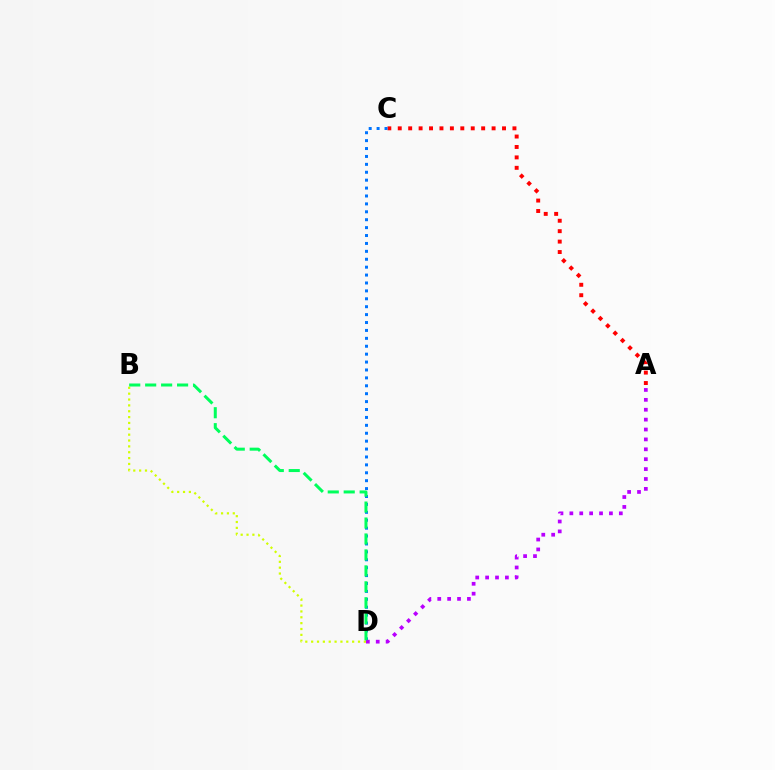{('A', 'C'): [{'color': '#ff0000', 'line_style': 'dotted', 'thickness': 2.83}], ('C', 'D'): [{'color': '#0074ff', 'line_style': 'dotted', 'thickness': 2.15}], ('A', 'D'): [{'color': '#b900ff', 'line_style': 'dotted', 'thickness': 2.69}], ('B', 'D'): [{'color': '#d1ff00', 'line_style': 'dotted', 'thickness': 1.59}, {'color': '#00ff5c', 'line_style': 'dashed', 'thickness': 2.17}]}